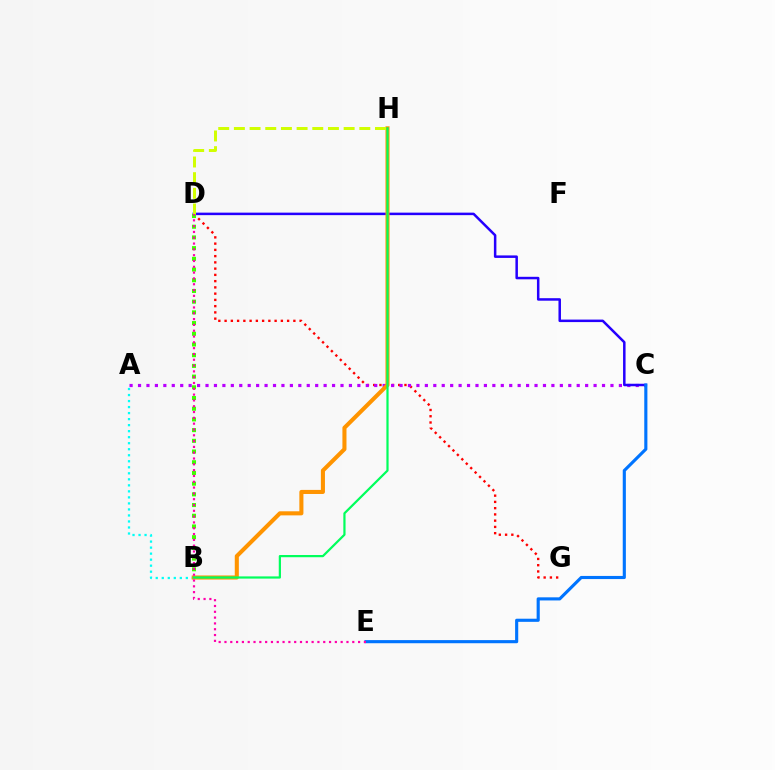{('A', 'B'): [{'color': '#00fff6', 'line_style': 'dotted', 'thickness': 1.64}], ('D', 'G'): [{'color': '#ff0000', 'line_style': 'dotted', 'thickness': 1.7}], ('A', 'C'): [{'color': '#b900ff', 'line_style': 'dotted', 'thickness': 2.29}], ('C', 'D'): [{'color': '#2500ff', 'line_style': 'solid', 'thickness': 1.8}], ('B', 'H'): [{'color': '#ff9400', 'line_style': 'solid', 'thickness': 2.93}, {'color': '#00ff5c', 'line_style': 'solid', 'thickness': 1.59}], ('B', 'D'): [{'color': '#3dff00', 'line_style': 'dotted', 'thickness': 2.91}], ('C', 'E'): [{'color': '#0074ff', 'line_style': 'solid', 'thickness': 2.25}], ('D', 'H'): [{'color': '#d1ff00', 'line_style': 'dashed', 'thickness': 2.13}], ('D', 'E'): [{'color': '#ff00ac', 'line_style': 'dotted', 'thickness': 1.58}]}